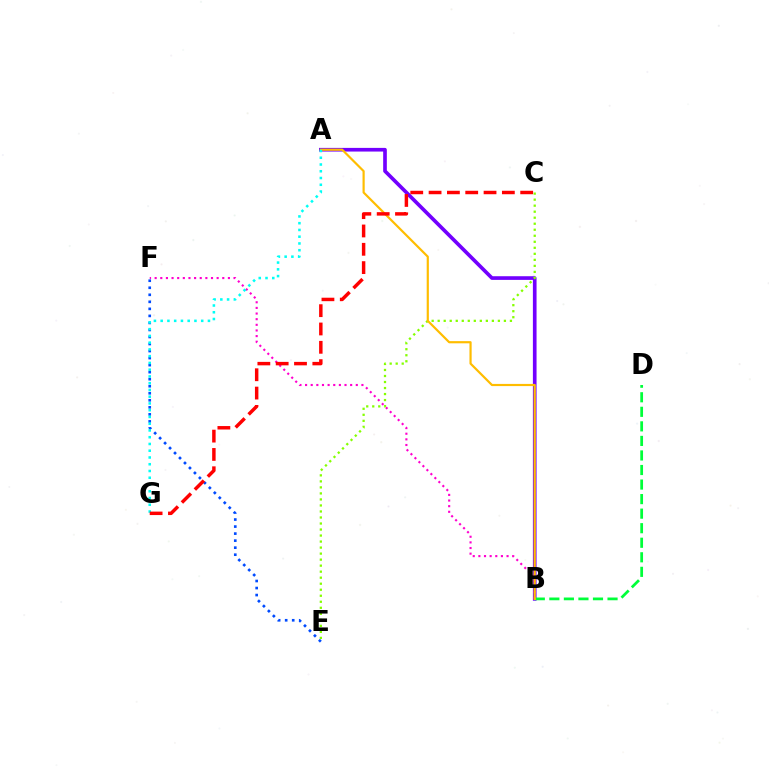{('A', 'B'): [{'color': '#7200ff', 'line_style': 'solid', 'thickness': 2.64}, {'color': '#ffbd00', 'line_style': 'solid', 'thickness': 1.57}], ('B', 'F'): [{'color': '#ff00cf', 'line_style': 'dotted', 'thickness': 1.53}], ('B', 'D'): [{'color': '#00ff39', 'line_style': 'dashed', 'thickness': 1.98}], ('E', 'F'): [{'color': '#004bff', 'line_style': 'dotted', 'thickness': 1.91}], ('C', 'E'): [{'color': '#84ff00', 'line_style': 'dotted', 'thickness': 1.64}], ('A', 'G'): [{'color': '#00fff6', 'line_style': 'dotted', 'thickness': 1.84}], ('C', 'G'): [{'color': '#ff0000', 'line_style': 'dashed', 'thickness': 2.49}]}